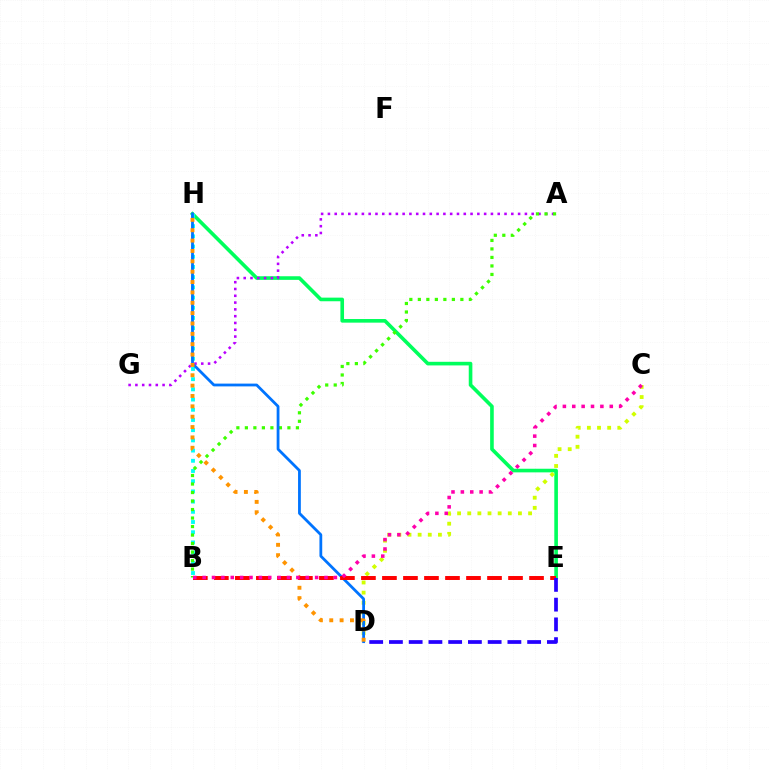{('E', 'H'): [{'color': '#00ff5c', 'line_style': 'solid', 'thickness': 2.61}], ('A', 'G'): [{'color': '#b900ff', 'line_style': 'dotted', 'thickness': 1.85}], ('B', 'H'): [{'color': '#00fff6', 'line_style': 'dotted', 'thickness': 2.77}], ('C', 'D'): [{'color': '#d1ff00', 'line_style': 'dotted', 'thickness': 2.76}], ('A', 'B'): [{'color': '#3dff00', 'line_style': 'dotted', 'thickness': 2.31}], ('D', 'H'): [{'color': '#0074ff', 'line_style': 'solid', 'thickness': 2.01}, {'color': '#ff9400', 'line_style': 'dotted', 'thickness': 2.81}], ('B', 'E'): [{'color': '#ff0000', 'line_style': 'dashed', 'thickness': 2.85}], ('B', 'C'): [{'color': '#ff00ac', 'line_style': 'dotted', 'thickness': 2.55}], ('D', 'E'): [{'color': '#2500ff', 'line_style': 'dashed', 'thickness': 2.68}]}